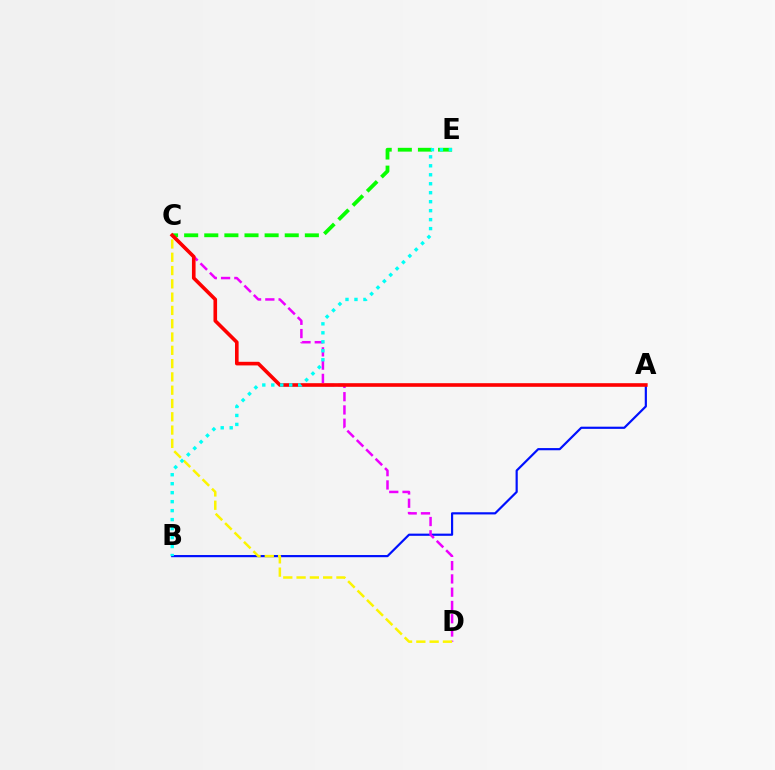{('A', 'B'): [{'color': '#0010ff', 'line_style': 'solid', 'thickness': 1.57}], ('C', 'E'): [{'color': '#08ff00', 'line_style': 'dashed', 'thickness': 2.73}], ('C', 'D'): [{'color': '#ee00ff', 'line_style': 'dashed', 'thickness': 1.8}, {'color': '#fcf500', 'line_style': 'dashed', 'thickness': 1.81}], ('A', 'C'): [{'color': '#ff0000', 'line_style': 'solid', 'thickness': 2.61}], ('B', 'E'): [{'color': '#00fff6', 'line_style': 'dotted', 'thickness': 2.44}]}